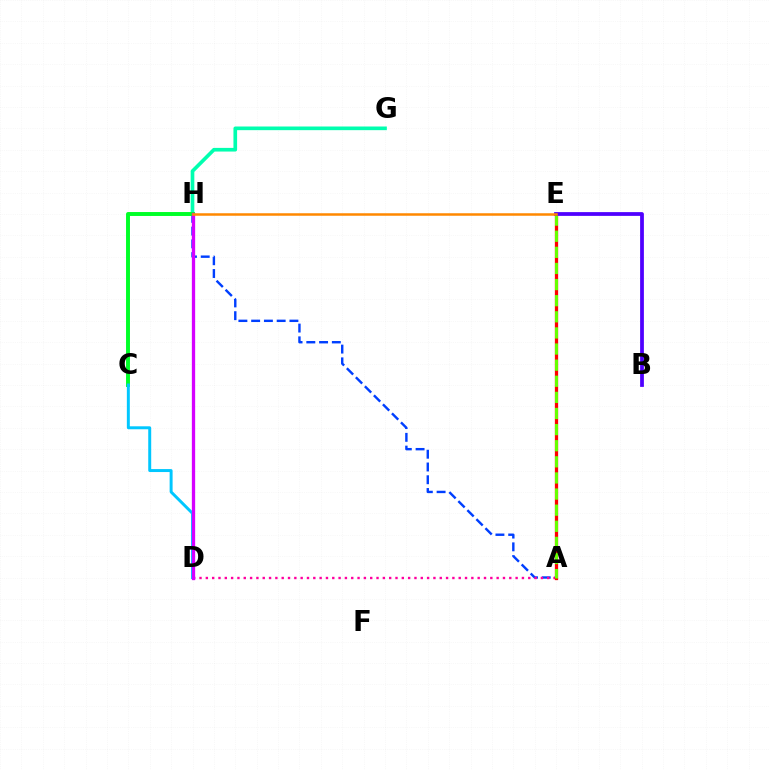{('A', 'H'): [{'color': '#003fff', 'line_style': 'dashed', 'thickness': 1.73}], ('A', 'D'): [{'color': '#ff00a0', 'line_style': 'dotted', 'thickness': 1.72}], ('G', 'H'): [{'color': '#00ffaf', 'line_style': 'solid', 'thickness': 2.63}], ('A', 'E'): [{'color': '#eeff00', 'line_style': 'solid', 'thickness': 2.02}, {'color': '#ff0000', 'line_style': 'solid', 'thickness': 2.35}, {'color': '#66ff00', 'line_style': 'dashed', 'thickness': 2.19}], ('C', 'H'): [{'color': '#00ff27', 'line_style': 'solid', 'thickness': 2.83}], ('C', 'D'): [{'color': '#00c7ff', 'line_style': 'solid', 'thickness': 2.13}], ('D', 'H'): [{'color': '#d600ff', 'line_style': 'solid', 'thickness': 2.37}], ('B', 'E'): [{'color': '#4f00ff', 'line_style': 'solid', 'thickness': 2.71}], ('E', 'H'): [{'color': '#ff8800', 'line_style': 'solid', 'thickness': 1.8}]}